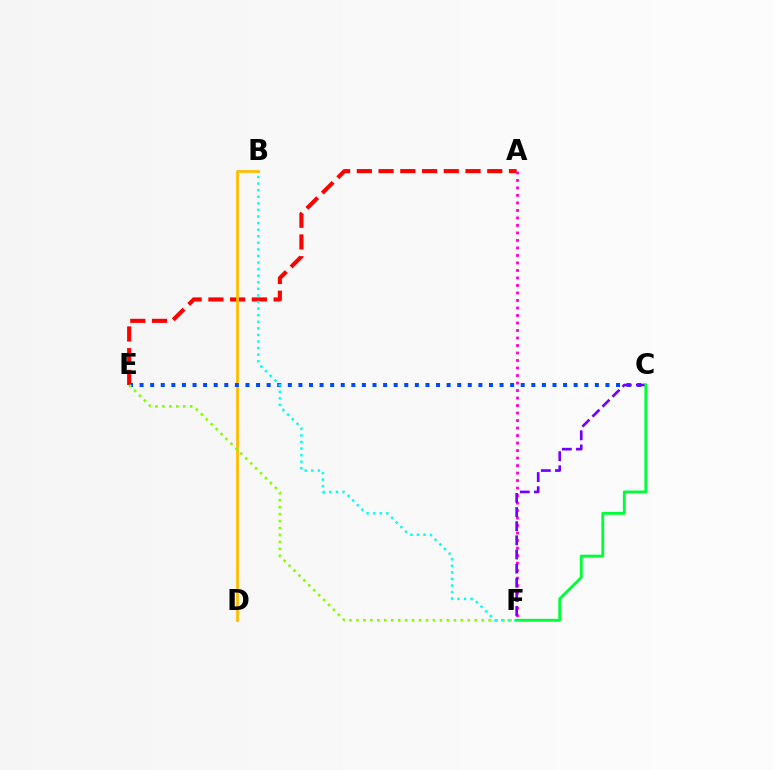{('A', 'E'): [{'color': '#ff0000', 'line_style': 'dashed', 'thickness': 2.95}], ('A', 'F'): [{'color': '#ff00cf', 'line_style': 'dotted', 'thickness': 2.04}], ('B', 'D'): [{'color': '#ffbd00', 'line_style': 'solid', 'thickness': 1.99}], ('C', 'E'): [{'color': '#004bff', 'line_style': 'dotted', 'thickness': 2.88}], ('E', 'F'): [{'color': '#84ff00', 'line_style': 'dotted', 'thickness': 1.89}], ('B', 'F'): [{'color': '#00fff6', 'line_style': 'dotted', 'thickness': 1.79}], ('C', 'F'): [{'color': '#7200ff', 'line_style': 'dashed', 'thickness': 1.92}, {'color': '#00ff39', 'line_style': 'solid', 'thickness': 2.07}]}